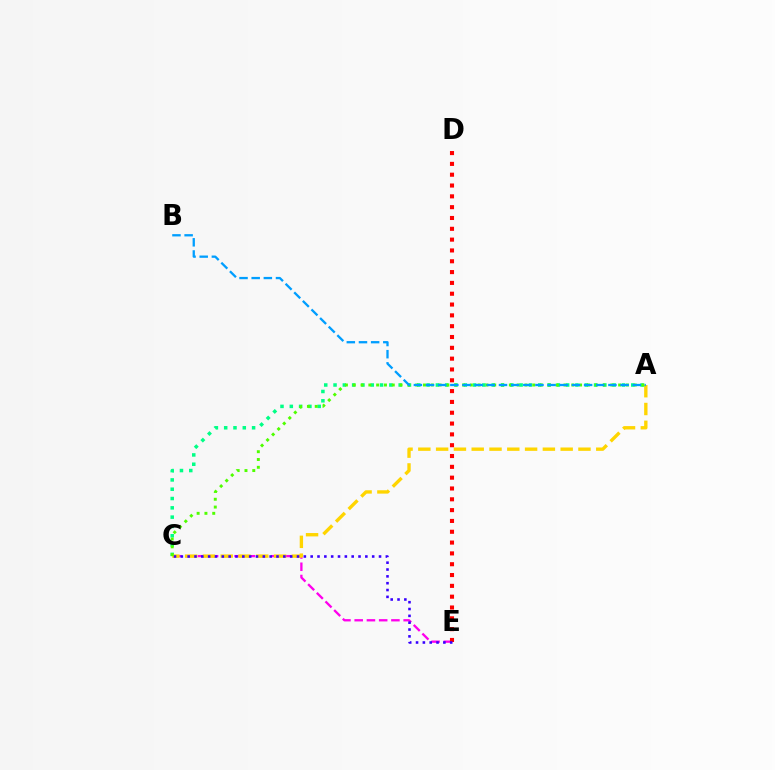{('A', 'C'): [{'color': '#00ff86', 'line_style': 'dotted', 'thickness': 2.53}, {'color': '#ffd500', 'line_style': 'dashed', 'thickness': 2.42}, {'color': '#4fff00', 'line_style': 'dotted', 'thickness': 2.12}], ('C', 'E'): [{'color': '#ff00ed', 'line_style': 'dashed', 'thickness': 1.66}, {'color': '#3700ff', 'line_style': 'dotted', 'thickness': 1.86}], ('D', 'E'): [{'color': '#ff0000', 'line_style': 'dotted', 'thickness': 2.94}], ('A', 'B'): [{'color': '#009eff', 'line_style': 'dashed', 'thickness': 1.65}]}